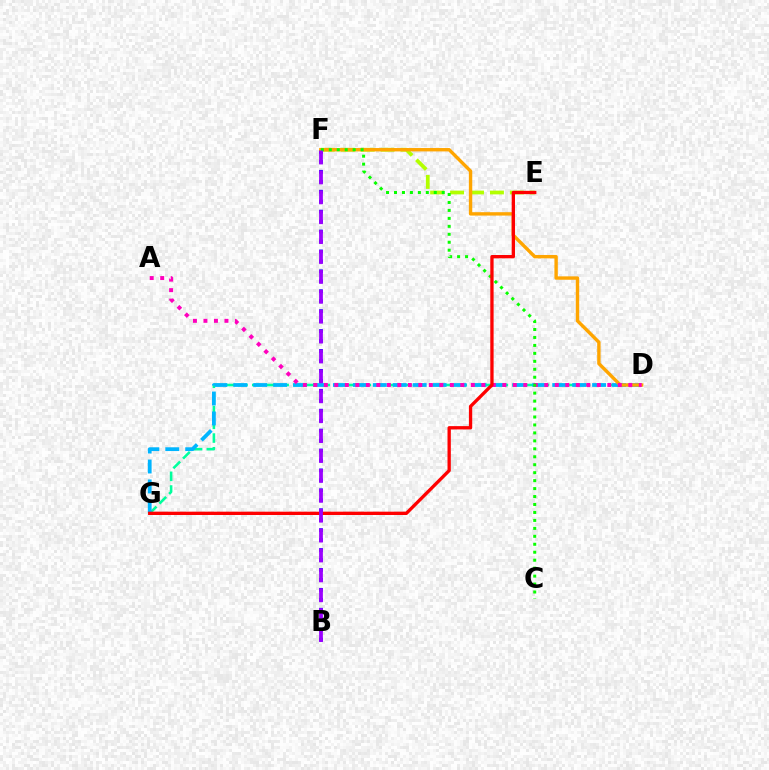{('D', 'G'): [{'color': '#00ff9d', 'line_style': 'dashed', 'thickness': 1.86}, {'color': '#00b5ff', 'line_style': 'dashed', 'thickness': 2.71}], ('B', 'F'): [{'color': '#0010ff', 'line_style': 'dotted', 'thickness': 2.7}, {'color': '#9b00ff', 'line_style': 'dashed', 'thickness': 2.7}], ('E', 'F'): [{'color': '#b3ff00', 'line_style': 'dashed', 'thickness': 2.71}], ('D', 'F'): [{'color': '#ffa500', 'line_style': 'solid', 'thickness': 2.44}], ('A', 'D'): [{'color': '#ff00bd', 'line_style': 'dotted', 'thickness': 2.85}], ('C', 'F'): [{'color': '#08ff00', 'line_style': 'dotted', 'thickness': 2.16}], ('E', 'G'): [{'color': '#ff0000', 'line_style': 'solid', 'thickness': 2.39}]}